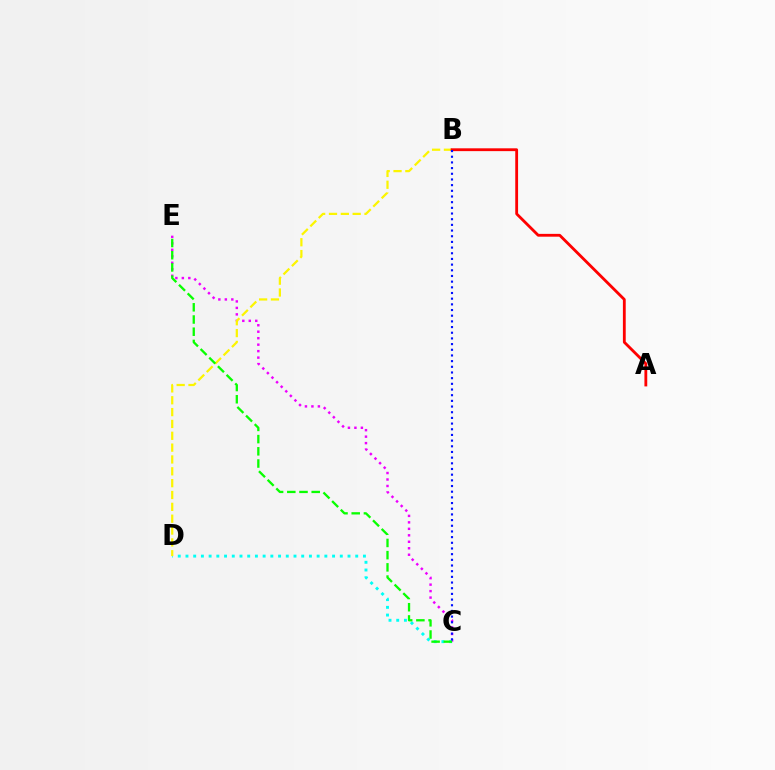{('C', 'E'): [{'color': '#ee00ff', 'line_style': 'dotted', 'thickness': 1.76}, {'color': '#08ff00', 'line_style': 'dashed', 'thickness': 1.66}], ('C', 'D'): [{'color': '#00fff6', 'line_style': 'dotted', 'thickness': 2.1}], ('B', 'D'): [{'color': '#fcf500', 'line_style': 'dashed', 'thickness': 1.61}], ('A', 'B'): [{'color': '#ff0000', 'line_style': 'solid', 'thickness': 2.03}], ('B', 'C'): [{'color': '#0010ff', 'line_style': 'dotted', 'thickness': 1.54}]}